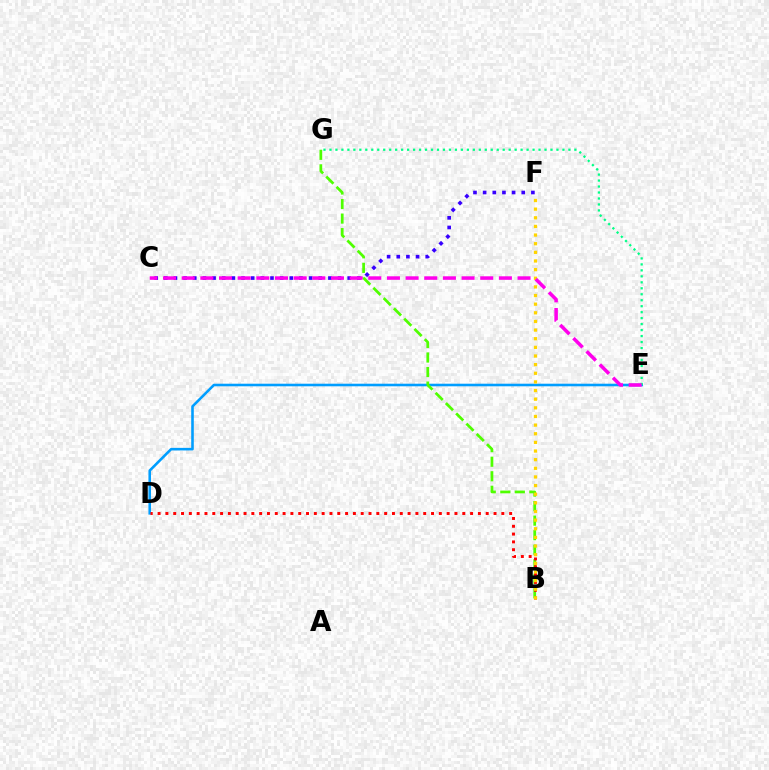{('D', 'E'): [{'color': '#009eff', 'line_style': 'solid', 'thickness': 1.86}], ('E', 'G'): [{'color': '#00ff86', 'line_style': 'dotted', 'thickness': 1.62}], ('B', 'G'): [{'color': '#4fff00', 'line_style': 'dashed', 'thickness': 1.97}], ('B', 'D'): [{'color': '#ff0000', 'line_style': 'dotted', 'thickness': 2.12}], ('B', 'F'): [{'color': '#ffd500', 'line_style': 'dotted', 'thickness': 2.35}], ('C', 'F'): [{'color': '#3700ff', 'line_style': 'dotted', 'thickness': 2.62}], ('C', 'E'): [{'color': '#ff00ed', 'line_style': 'dashed', 'thickness': 2.53}]}